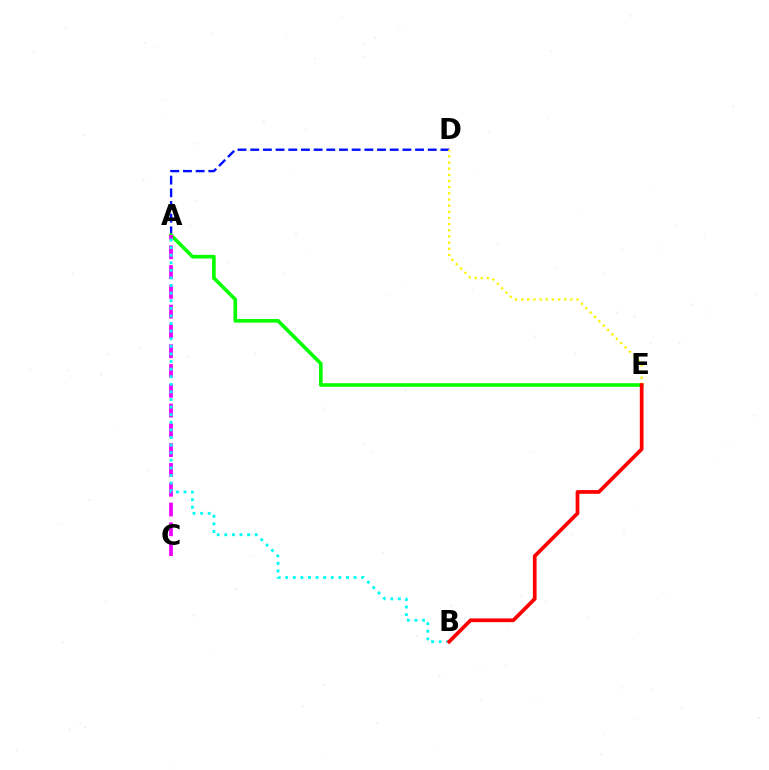{('A', 'D'): [{'color': '#0010ff', 'line_style': 'dashed', 'thickness': 1.72}], ('A', 'E'): [{'color': '#08ff00', 'line_style': 'solid', 'thickness': 2.6}], ('D', 'E'): [{'color': '#fcf500', 'line_style': 'dotted', 'thickness': 1.67}], ('A', 'C'): [{'color': '#ee00ff', 'line_style': 'dashed', 'thickness': 2.69}], ('A', 'B'): [{'color': '#00fff6', 'line_style': 'dotted', 'thickness': 2.06}], ('B', 'E'): [{'color': '#ff0000', 'line_style': 'solid', 'thickness': 2.68}]}